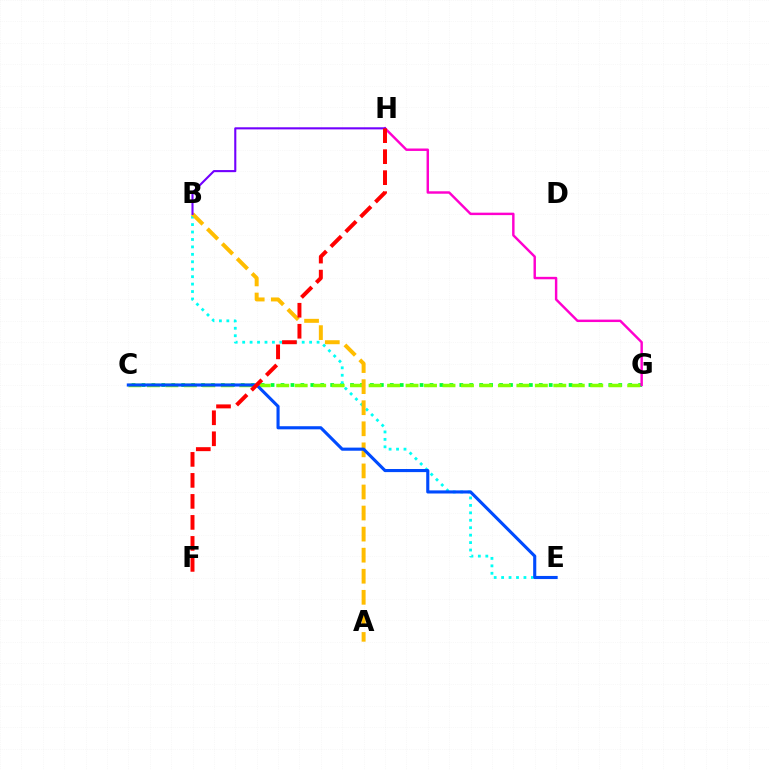{('C', 'G'): [{'color': '#00ff39', 'line_style': 'dotted', 'thickness': 2.7}, {'color': '#84ff00', 'line_style': 'dashed', 'thickness': 2.51}], ('B', 'E'): [{'color': '#00fff6', 'line_style': 'dotted', 'thickness': 2.02}], ('G', 'H'): [{'color': '#ff00cf', 'line_style': 'solid', 'thickness': 1.76}], ('A', 'B'): [{'color': '#ffbd00', 'line_style': 'dashed', 'thickness': 2.86}], ('C', 'E'): [{'color': '#004bff', 'line_style': 'solid', 'thickness': 2.24}], ('B', 'H'): [{'color': '#7200ff', 'line_style': 'solid', 'thickness': 1.52}], ('F', 'H'): [{'color': '#ff0000', 'line_style': 'dashed', 'thickness': 2.85}]}